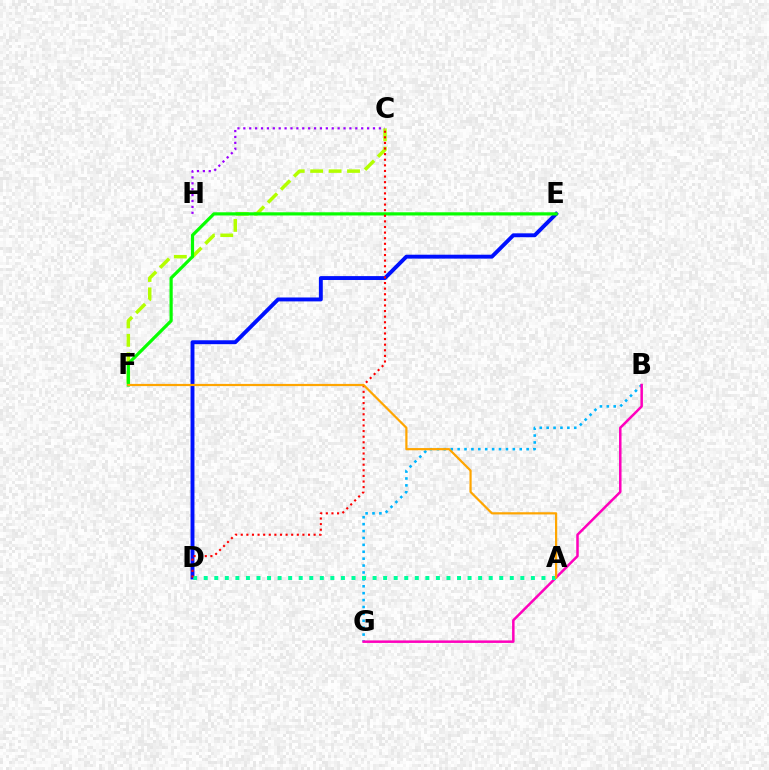{('D', 'E'): [{'color': '#0010ff', 'line_style': 'solid', 'thickness': 2.81}], ('C', 'F'): [{'color': '#b3ff00', 'line_style': 'dashed', 'thickness': 2.5}], ('B', 'G'): [{'color': '#00b5ff', 'line_style': 'dotted', 'thickness': 1.88}, {'color': '#ff00bd', 'line_style': 'solid', 'thickness': 1.81}], ('E', 'F'): [{'color': '#08ff00', 'line_style': 'solid', 'thickness': 2.3}], ('A', 'D'): [{'color': '#00ff9d', 'line_style': 'dotted', 'thickness': 2.87}], ('C', 'D'): [{'color': '#ff0000', 'line_style': 'dotted', 'thickness': 1.52}], ('C', 'H'): [{'color': '#9b00ff', 'line_style': 'dotted', 'thickness': 1.6}], ('A', 'F'): [{'color': '#ffa500', 'line_style': 'solid', 'thickness': 1.59}]}